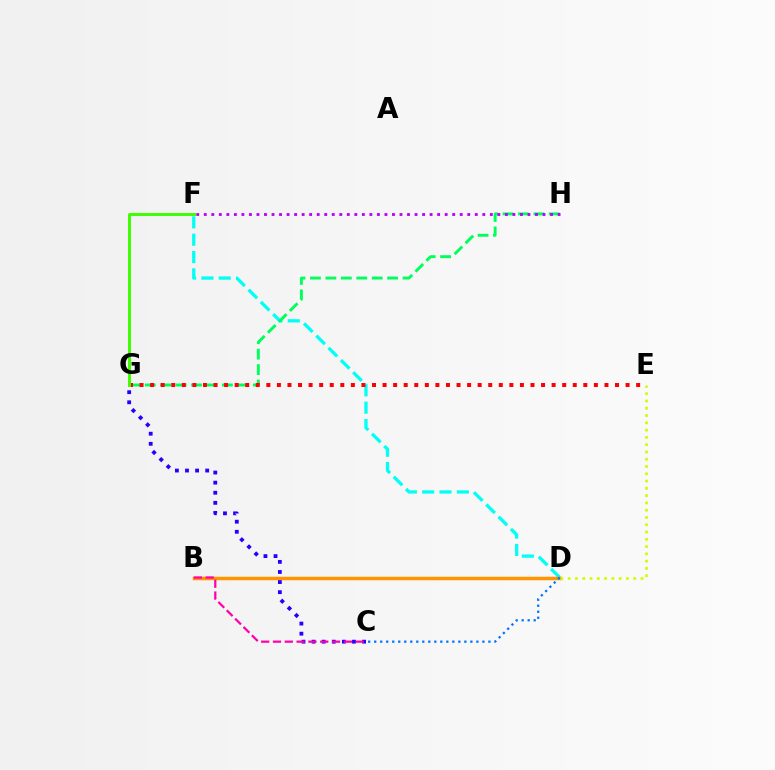{('D', 'F'): [{'color': '#00fff6', 'line_style': 'dashed', 'thickness': 2.35}], ('G', 'H'): [{'color': '#00ff5c', 'line_style': 'dashed', 'thickness': 2.1}], ('E', 'G'): [{'color': '#ff0000', 'line_style': 'dotted', 'thickness': 2.87}], ('B', 'D'): [{'color': '#ff9400', 'line_style': 'solid', 'thickness': 2.51}], ('F', 'G'): [{'color': '#3dff00', 'line_style': 'solid', 'thickness': 2.13}], ('C', 'G'): [{'color': '#2500ff', 'line_style': 'dotted', 'thickness': 2.74}], ('F', 'H'): [{'color': '#b900ff', 'line_style': 'dotted', 'thickness': 2.05}], ('B', 'C'): [{'color': '#ff00ac', 'line_style': 'dashed', 'thickness': 1.61}], ('C', 'D'): [{'color': '#0074ff', 'line_style': 'dotted', 'thickness': 1.63}], ('D', 'E'): [{'color': '#d1ff00', 'line_style': 'dotted', 'thickness': 1.98}]}